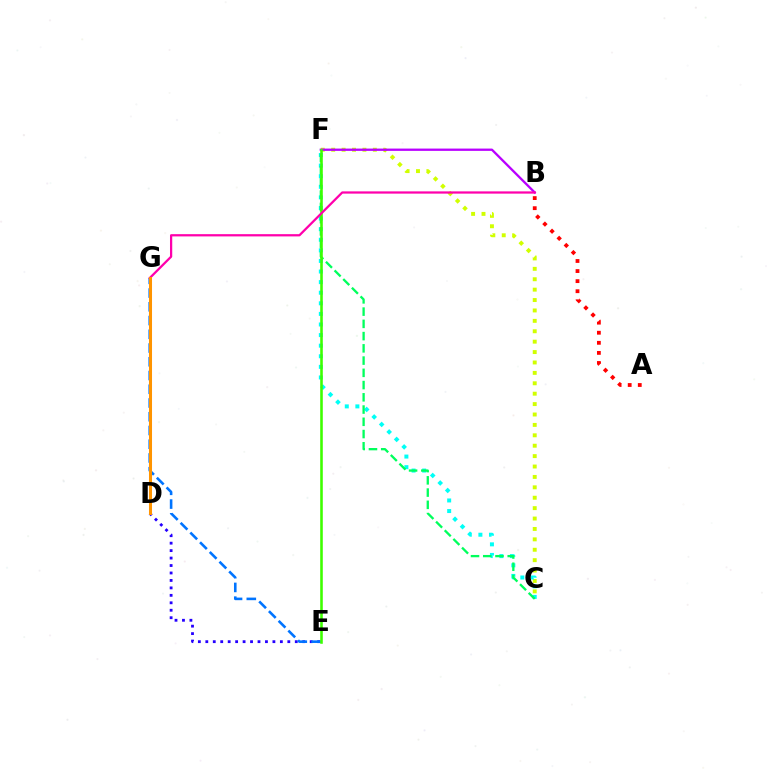{('C', 'F'): [{'color': '#d1ff00', 'line_style': 'dotted', 'thickness': 2.83}, {'color': '#00fff6', 'line_style': 'dotted', 'thickness': 2.88}, {'color': '#00ff5c', 'line_style': 'dashed', 'thickness': 1.66}], ('D', 'E'): [{'color': '#2500ff', 'line_style': 'dotted', 'thickness': 2.03}], ('B', 'F'): [{'color': '#b900ff', 'line_style': 'solid', 'thickness': 1.66}], ('E', 'G'): [{'color': '#0074ff', 'line_style': 'dashed', 'thickness': 1.87}], ('A', 'B'): [{'color': '#ff0000', 'line_style': 'dotted', 'thickness': 2.74}], ('E', 'F'): [{'color': '#3dff00', 'line_style': 'solid', 'thickness': 1.86}], ('B', 'G'): [{'color': '#ff00ac', 'line_style': 'solid', 'thickness': 1.62}], ('D', 'G'): [{'color': '#ff9400', 'line_style': 'solid', 'thickness': 2.19}]}